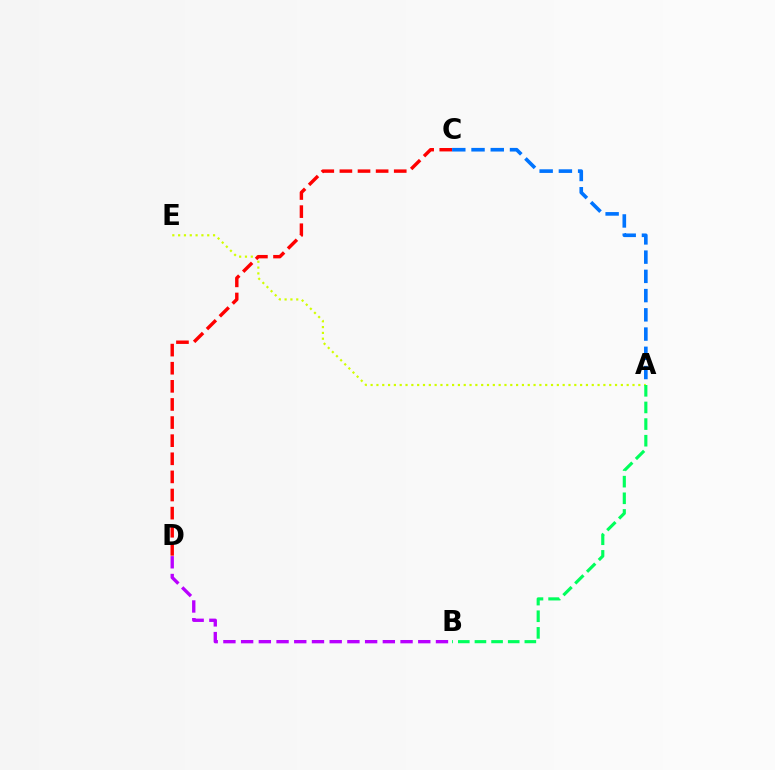{('A', 'E'): [{'color': '#d1ff00', 'line_style': 'dotted', 'thickness': 1.58}], ('B', 'D'): [{'color': '#b900ff', 'line_style': 'dashed', 'thickness': 2.41}], ('C', 'D'): [{'color': '#ff0000', 'line_style': 'dashed', 'thickness': 2.46}], ('A', 'C'): [{'color': '#0074ff', 'line_style': 'dashed', 'thickness': 2.61}], ('A', 'B'): [{'color': '#00ff5c', 'line_style': 'dashed', 'thickness': 2.26}]}